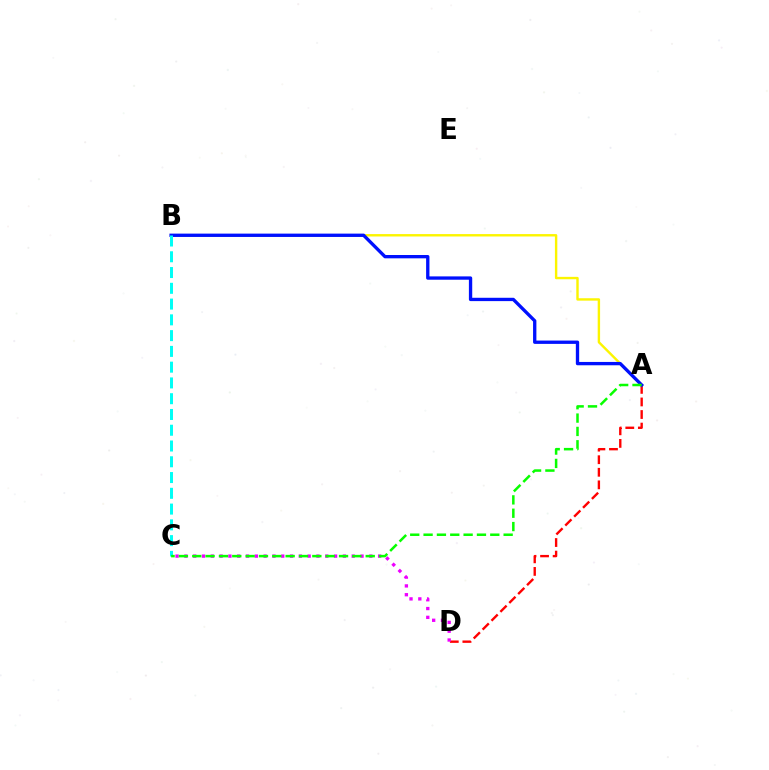{('A', 'D'): [{'color': '#ff0000', 'line_style': 'dashed', 'thickness': 1.71}], ('C', 'D'): [{'color': '#ee00ff', 'line_style': 'dotted', 'thickness': 2.39}], ('A', 'B'): [{'color': '#fcf500', 'line_style': 'solid', 'thickness': 1.73}, {'color': '#0010ff', 'line_style': 'solid', 'thickness': 2.4}], ('B', 'C'): [{'color': '#00fff6', 'line_style': 'dashed', 'thickness': 2.14}], ('A', 'C'): [{'color': '#08ff00', 'line_style': 'dashed', 'thickness': 1.81}]}